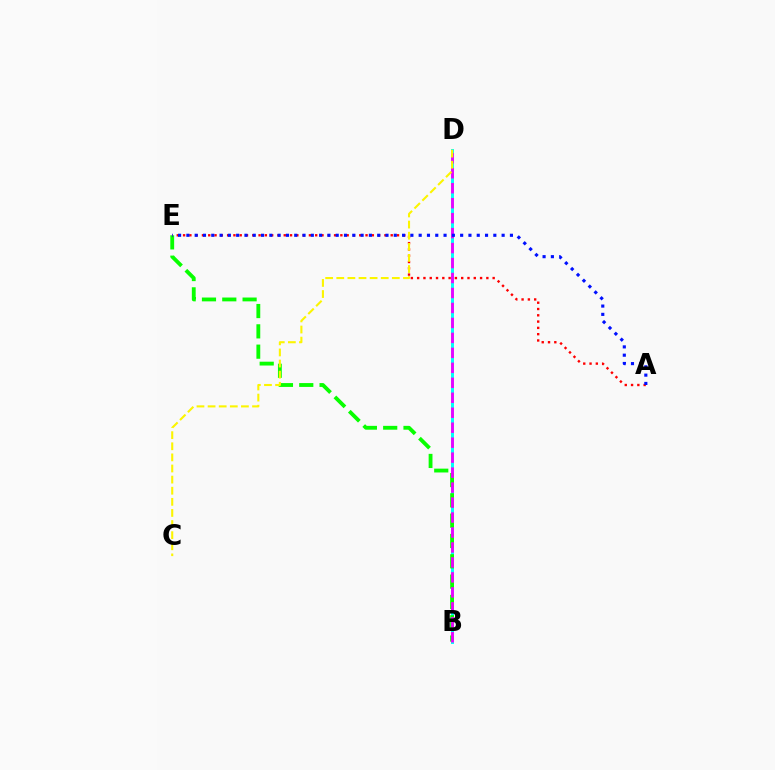{('B', 'D'): [{'color': '#00fff6', 'line_style': 'solid', 'thickness': 2.12}, {'color': '#ee00ff', 'line_style': 'dashed', 'thickness': 2.03}], ('B', 'E'): [{'color': '#08ff00', 'line_style': 'dashed', 'thickness': 2.76}], ('A', 'E'): [{'color': '#ff0000', 'line_style': 'dotted', 'thickness': 1.71}, {'color': '#0010ff', 'line_style': 'dotted', 'thickness': 2.25}], ('C', 'D'): [{'color': '#fcf500', 'line_style': 'dashed', 'thickness': 1.51}]}